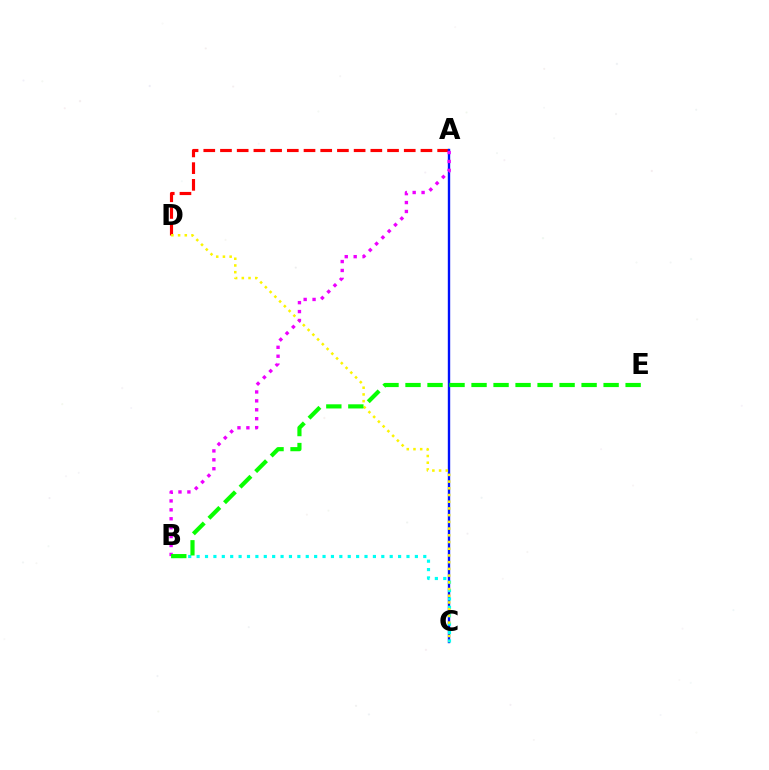{('A', 'D'): [{'color': '#ff0000', 'line_style': 'dashed', 'thickness': 2.27}], ('A', 'C'): [{'color': '#0010ff', 'line_style': 'solid', 'thickness': 1.72}], ('B', 'C'): [{'color': '#00fff6', 'line_style': 'dotted', 'thickness': 2.28}], ('C', 'D'): [{'color': '#fcf500', 'line_style': 'dotted', 'thickness': 1.82}], ('A', 'B'): [{'color': '#ee00ff', 'line_style': 'dotted', 'thickness': 2.42}], ('B', 'E'): [{'color': '#08ff00', 'line_style': 'dashed', 'thickness': 2.99}]}